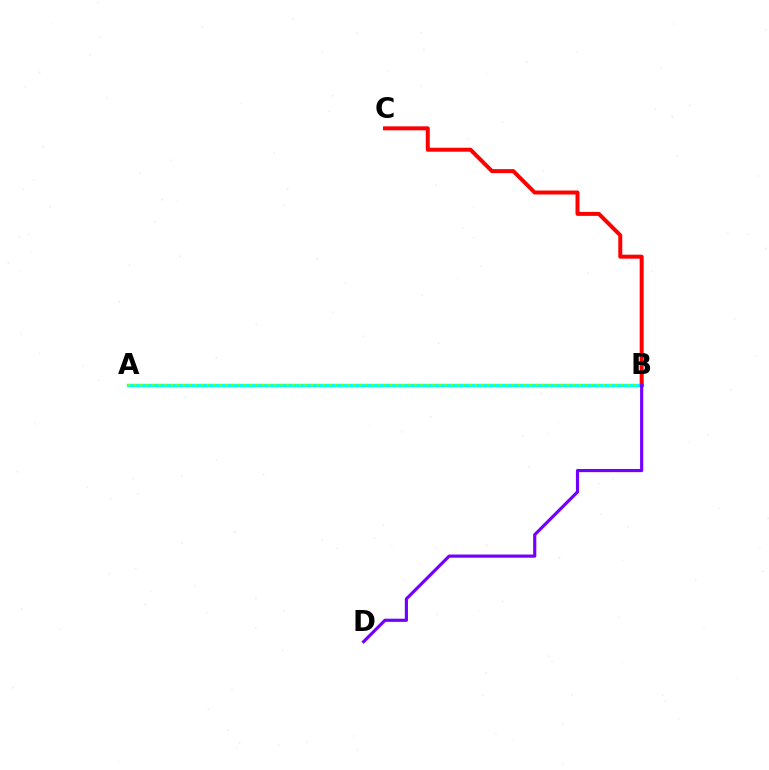{('A', 'B'): [{'color': '#00fff6', 'line_style': 'solid', 'thickness': 2.39}, {'color': '#84ff00', 'line_style': 'dotted', 'thickness': 1.65}], ('B', 'C'): [{'color': '#ff0000', 'line_style': 'solid', 'thickness': 2.86}], ('B', 'D'): [{'color': '#7200ff', 'line_style': 'solid', 'thickness': 2.27}]}